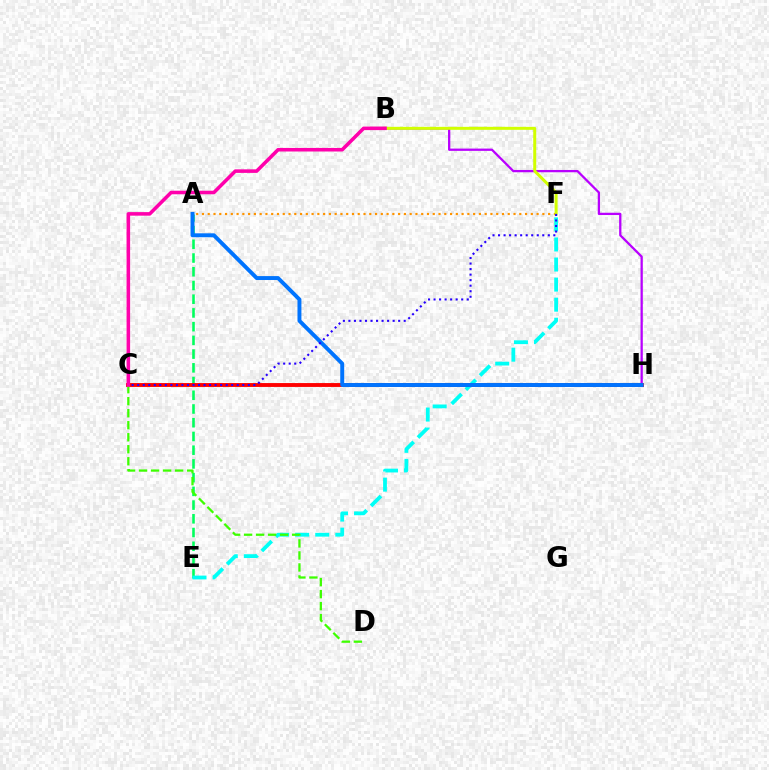{('B', 'H'): [{'color': '#b900ff', 'line_style': 'solid', 'thickness': 1.64}], ('A', 'E'): [{'color': '#00ff5c', 'line_style': 'dashed', 'thickness': 1.86}], ('A', 'F'): [{'color': '#ff9400', 'line_style': 'dotted', 'thickness': 1.57}], ('E', 'F'): [{'color': '#00fff6', 'line_style': 'dashed', 'thickness': 2.73}], ('B', 'F'): [{'color': '#d1ff00', 'line_style': 'solid', 'thickness': 2.15}], ('C', 'H'): [{'color': '#ff0000', 'line_style': 'solid', 'thickness': 2.79}], ('A', 'H'): [{'color': '#0074ff', 'line_style': 'solid', 'thickness': 2.83}], ('C', 'D'): [{'color': '#3dff00', 'line_style': 'dashed', 'thickness': 1.63}], ('B', 'C'): [{'color': '#ff00ac', 'line_style': 'solid', 'thickness': 2.56}], ('C', 'F'): [{'color': '#2500ff', 'line_style': 'dotted', 'thickness': 1.5}]}